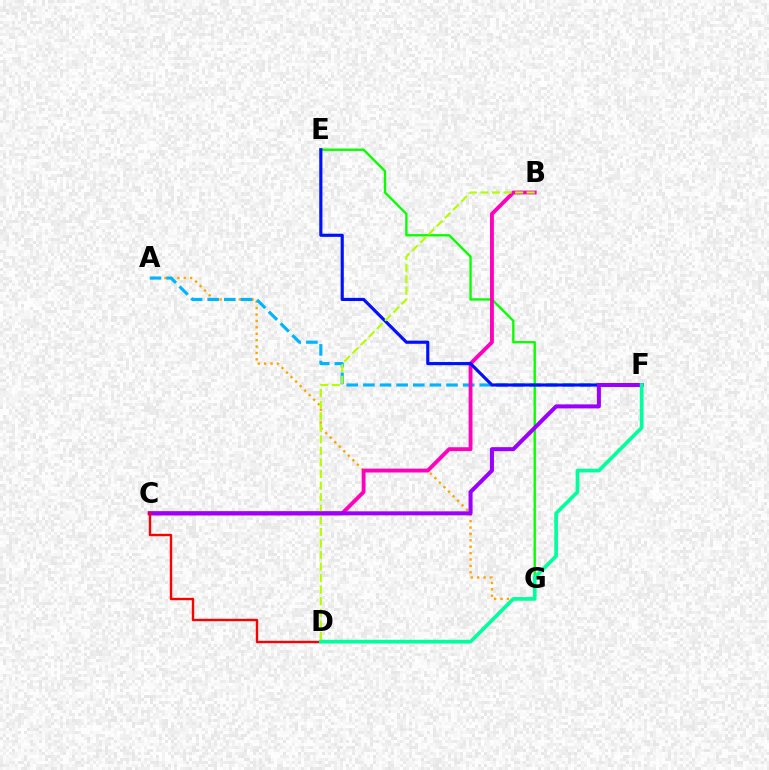{('E', 'G'): [{'color': '#08ff00', 'line_style': 'solid', 'thickness': 1.7}], ('A', 'G'): [{'color': '#ffa500', 'line_style': 'dotted', 'thickness': 1.74}], ('A', 'F'): [{'color': '#00b5ff', 'line_style': 'dashed', 'thickness': 2.26}], ('B', 'C'): [{'color': '#ff00bd', 'line_style': 'solid', 'thickness': 2.78}], ('E', 'F'): [{'color': '#0010ff', 'line_style': 'solid', 'thickness': 2.27}], ('B', 'D'): [{'color': '#b3ff00', 'line_style': 'dashed', 'thickness': 1.57}], ('C', 'F'): [{'color': '#9b00ff', 'line_style': 'solid', 'thickness': 2.9}], ('C', 'D'): [{'color': '#ff0000', 'line_style': 'solid', 'thickness': 1.71}], ('D', 'F'): [{'color': '#00ff9d', 'line_style': 'solid', 'thickness': 2.67}]}